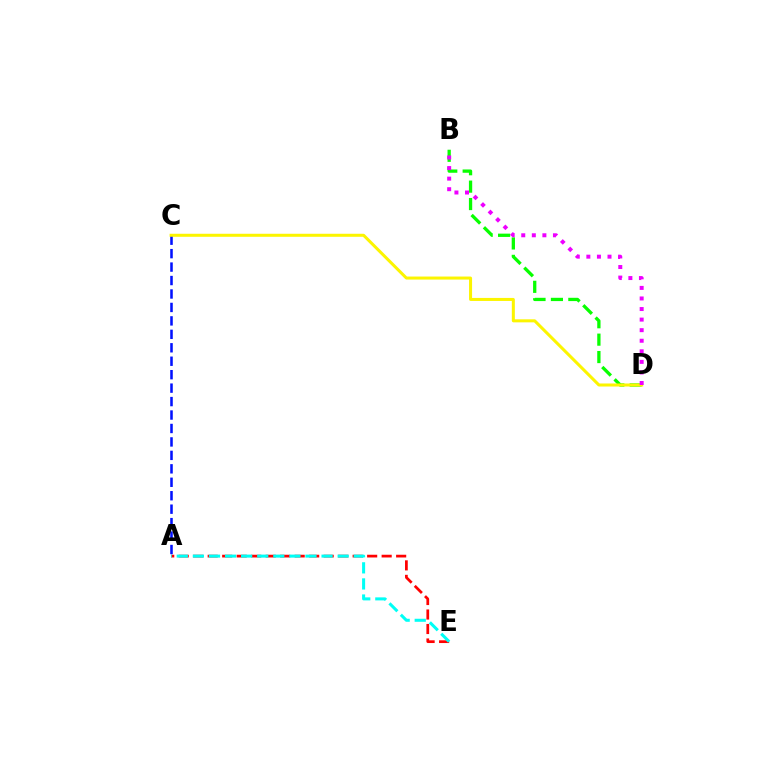{('A', 'E'): [{'color': '#ff0000', 'line_style': 'dashed', 'thickness': 1.97}, {'color': '#00fff6', 'line_style': 'dashed', 'thickness': 2.19}], ('A', 'C'): [{'color': '#0010ff', 'line_style': 'dashed', 'thickness': 1.83}], ('B', 'D'): [{'color': '#08ff00', 'line_style': 'dashed', 'thickness': 2.37}, {'color': '#ee00ff', 'line_style': 'dotted', 'thickness': 2.87}], ('C', 'D'): [{'color': '#fcf500', 'line_style': 'solid', 'thickness': 2.18}]}